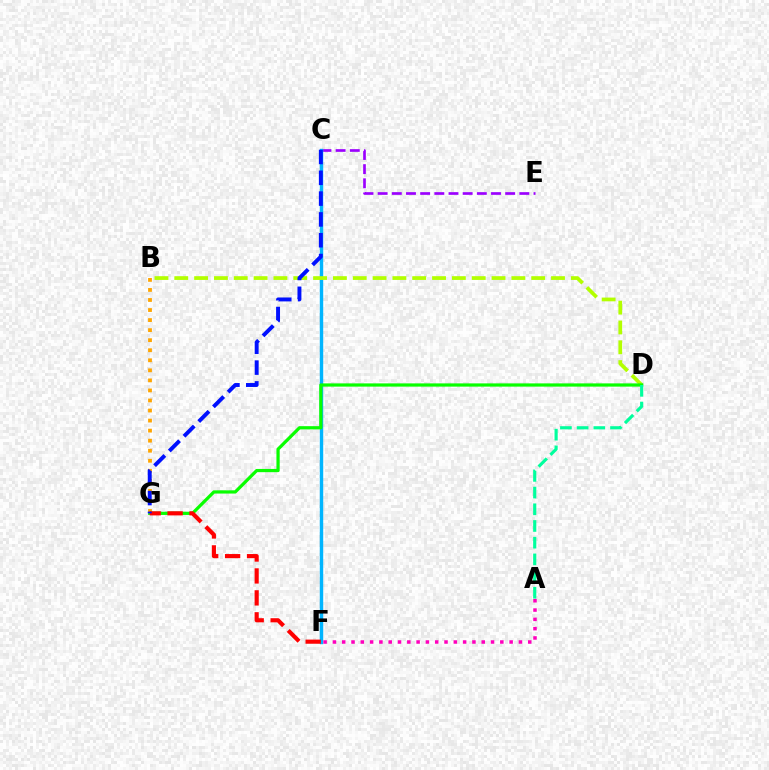{('C', 'E'): [{'color': '#9b00ff', 'line_style': 'dashed', 'thickness': 1.93}], ('C', 'F'): [{'color': '#00b5ff', 'line_style': 'solid', 'thickness': 2.46}], ('B', 'D'): [{'color': '#b3ff00', 'line_style': 'dashed', 'thickness': 2.69}], ('D', 'G'): [{'color': '#08ff00', 'line_style': 'solid', 'thickness': 2.32}], ('A', 'D'): [{'color': '#00ff9d', 'line_style': 'dashed', 'thickness': 2.27}], ('B', 'G'): [{'color': '#ffa500', 'line_style': 'dotted', 'thickness': 2.73}], ('F', 'G'): [{'color': '#ff0000', 'line_style': 'dashed', 'thickness': 2.98}], ('A', 'F'): [{'color': '#ff00bd', 'line_style': 'dotted', 'thickness': 2.53}], ('C', 'G'): [{'color': '#0010ff', 'line_style': 'dashed', 'thickness': 2.83}]}